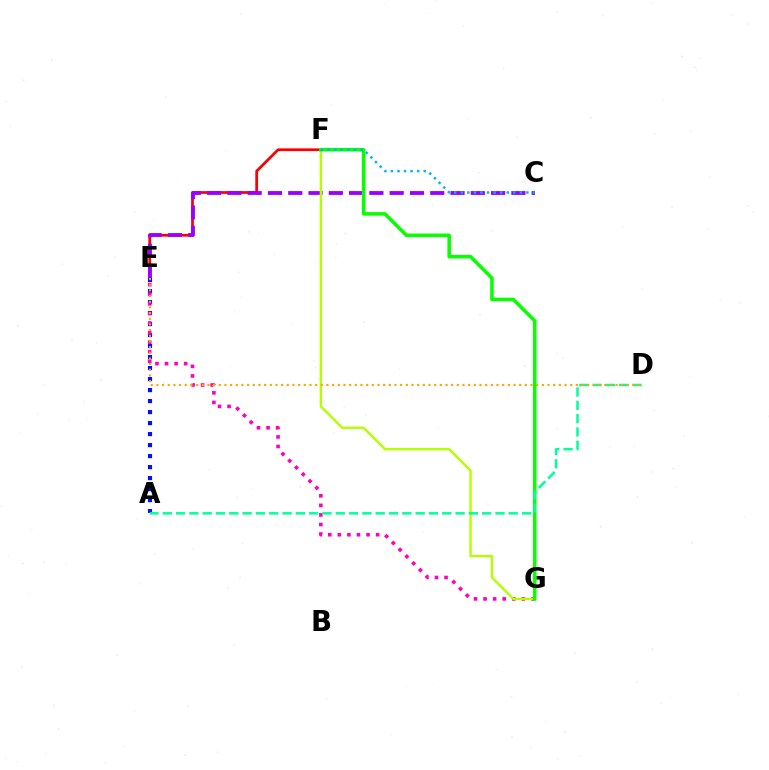{('E', 'F'): [{'color': '#ff0000', 'line_style': 'solid', 'thickness': 1.97}], ('A', 'E'): [{'color': '#0010ff', 'line_style': 'dotted', 'thickness': 2.99}], ('C', 'E'): [{'color': '#9b00ff', 'line_style': 'dashed', 'thickness': 2.76}], ('E', 'G'): [{'color': '#ff00bd', 'line_style': 'dotted', 'thickness': 2.6}], ('F', 'G'): [{'color': '#b3ff00', 'line_style': 'solid', 'thickness': 1.7}, {'color': '#08ff00', 'line_style': 'solid', 'thickness': 2.54}], ('A', 'D'): [{'color': '#00ff9d', 'line_style': 'dashed', 'thickness': 1.81}], ('C', 'F'): [{'color': '#00b5ff', 'line_style': 'dotted', 'thickness': 1.78}], ('D', 'E'): [{'color': '#ffa500', 'line_style': 'dotted', 'thickness': 1.54}]}